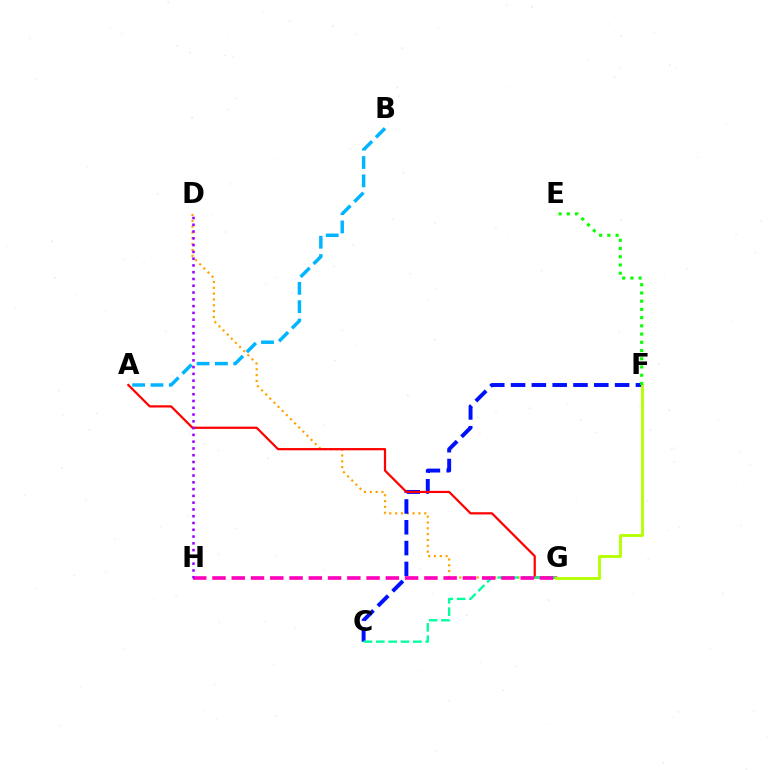{('D', 'G'): [{'color': '#ffa500', 'line_style': 'dotted', 'thickness': 1.59}], ('C', 'F'): [{'color': '#0010ff', 'line_style': 'dashed', 'thickness': 2.83}], ('A', 'G'): [{'color': '#ff0000', 'line_style': 'solid', 'thickness': 1.6}], ('C', 'G'): [{'color': '#00ff9d', 'line_style': 'dashed', 'thickness': 1.68}], ('G', 'H'): [{'color': '#ff00bd', 'line_style': 'dashed', 'thickness': 2.62}], ('F', 'G'): [{'color': '#b3ff00', 'line_style': 'solid', 'thickness': 2.06}], ('A', 'B'): [{'color': '#00b5ff', 'line_style': 'dashed', 'thickness': 2.49}], ('E', 'F'): [{'color': '#08ff00', 'line_style': 'dotted', 'thickness': 2.24}], ('D', 'H'): [{'color': '#9b00ff', 'line_style': 'dotted', 'thickness': 1.84}]}